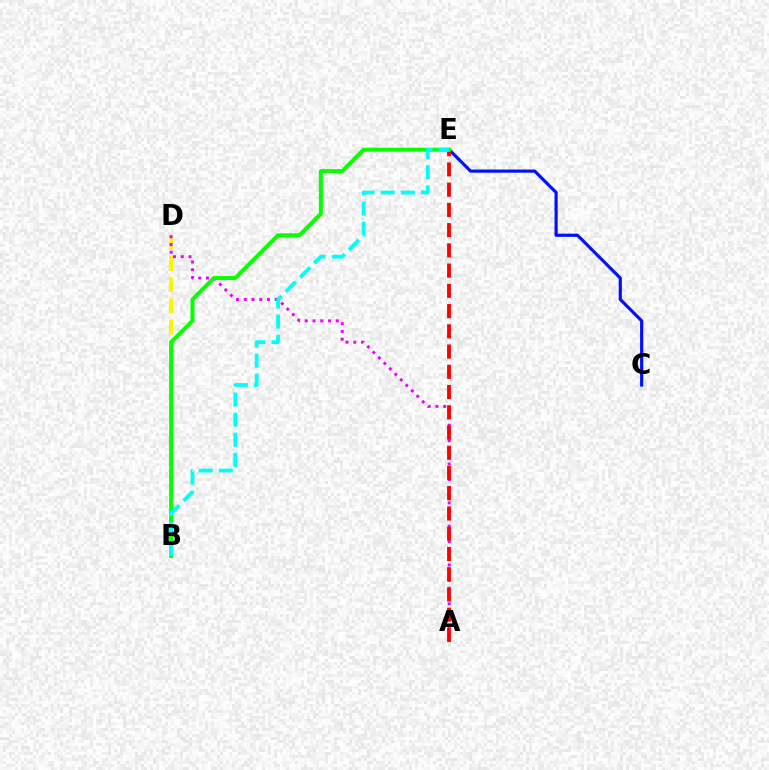{('B', 'D'): [{'color': '#fcf500', 'line_style': 'dashed', 'thickness': 2.87}], ('C', 'E'): [{'color': '#0010ff', 'line_style': 'solid', 'thickness': 2.28}], ('A', 'D'): [{'color': '#ee00ff', 'line_style': 'dotted', 'thickness': 2.11}], ('A', 'E'): [{'color': '#ff0000', 'line_style': 'dashed', 'thickness': 2.75}], ('B', 'E'): [{'color': '#08ff00', 'line_style': 'solid', 'thickness': 2.88}, {'color': '#00fff6', 'line_style': 'dashed', 'thickness': 2.73}]}